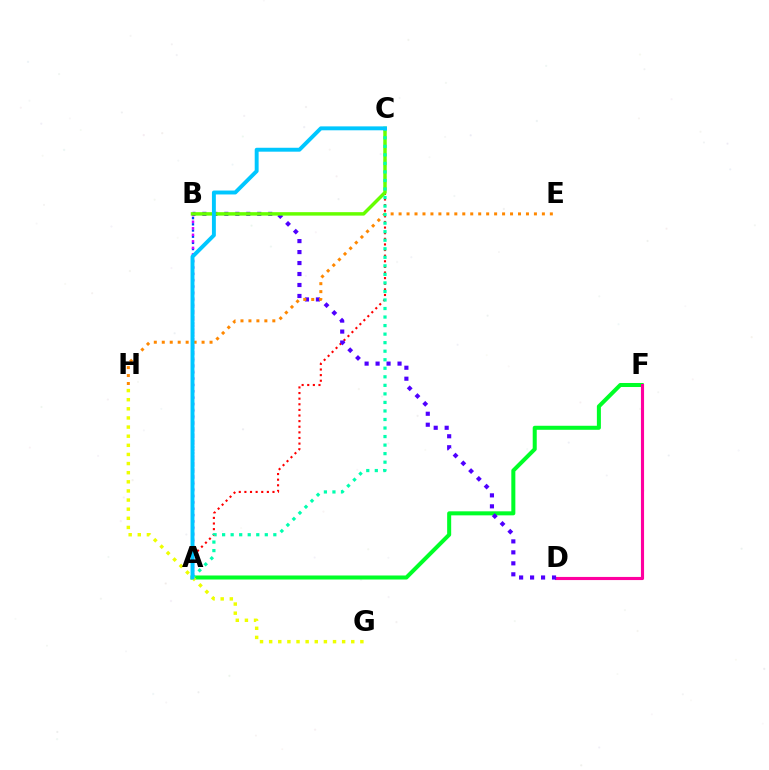{('A', 'F'): [{'color': '#00ff27', 'line_style': 'solid', 'thickness': 2.9}], ('A', 'B'): [{'color': '#003fff', 'line_style': 'dotted', 'thickness': 1.68}, {'color': '#d600ff', 'line_style': 'dotted', 'thickness': 1.77}], ('D', 'F'): [{'color': '#ff00a0', 'line_style': 'solid', 'thickness': 2.25}], ('A', 'C'): [{'color': '#ff0000', 'line_style': 'dotted', 'thickness': 1.53}, {'color': '#00ffaf', 'line_style': 'dotted', 'thickness': 2.32}, {'color': '#00c7ff', 'line_style': 'solid', 'thickness': 2.82}], ('B', 'D'): [{'color': '#4f00ff', 'line_style': 'dotted', 'thickness': 2.98}], ('E', 'H'): [{'color': '#ff8800', 'line_style': 'dotted', 'thickness': 2.16}], ('B', 'C'): [{'color': '#66ff00', 'line_style': 'solid', 'thickness': 2.49}], ('G', 'H'): [{'color': '#eeff00', 'line_style': 'dotted', 'thickness': 2.48}]}